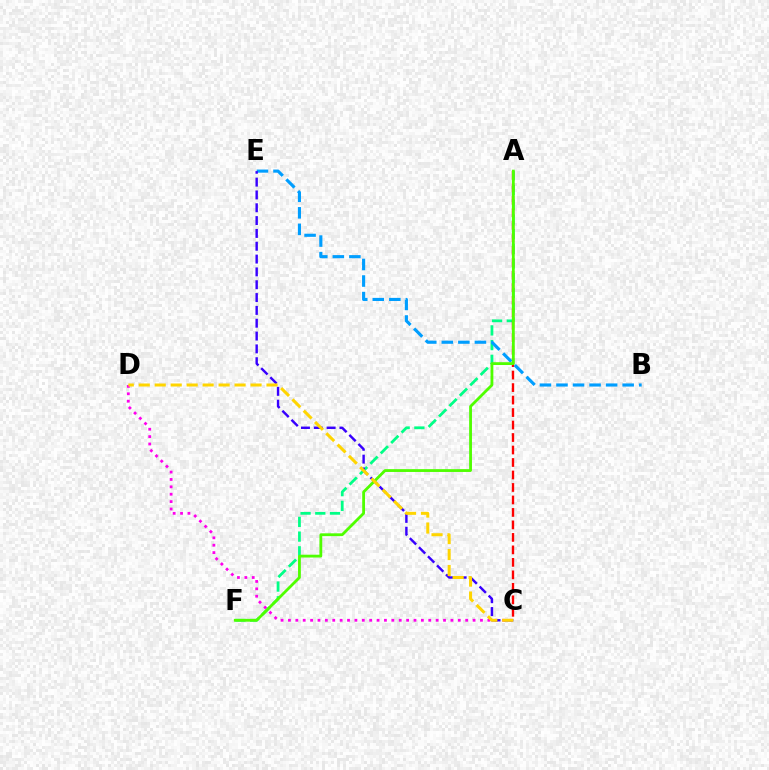{('A', 'F'): [{'color': '#00ff86', 'line_style': 'dashed', 'thickness': 2.0}, {'color': '#4fff00', 'line_style': 'solid', 'thickness': 2.02}], ('A', 'C'): [{'color': '#ff0000', 'line_style': 'dashed', 'thickness': 1.7}], ('B', 'E'): [{'color': '#009eff', 'line_style': 'dashed', 'thickness': 2.25}], ('C', 'D'): [{'color': '#ff00ed', 'line_style': 'dotted', 'thickness': 2.01}, {'color': '#ffd500', 'line_style': 'dashed', 'thickness': 2.17}], ('C', 'E'): [{'color': '#3700ff', 'line_style': 'dashed', 'thickness': 1.74}]}